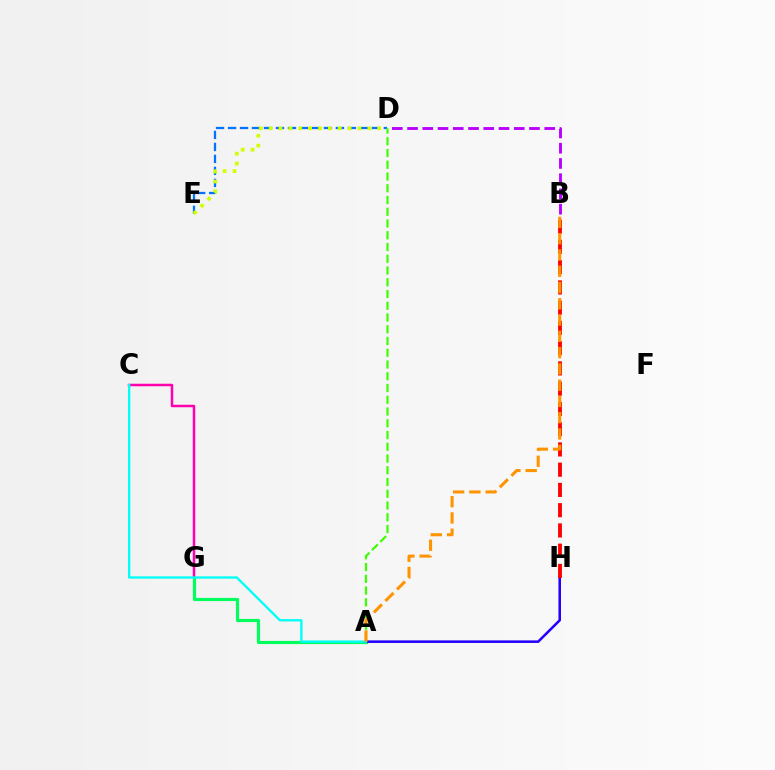{('D', 'E'): [{'color': '#0074ff', 'line_style': 'dashed', 'thickness': 1.63}, {'color': '#d1ff00', 'line_style': 'dotted', 'thickness': 2.68}], ('C', 'G'): [{'color': '#ff00ac', 'line_style': 'solid', 'thickness': 1.8}], ('B', 'D'): [{'color': '#b900ff', 'line_style': 'dashed', 'thickness': 2.07}], ('A', 'G'): [{'color': '#00ff5c', 'line_style': 'solid', 'thickness': 2.28}], ('A', 'H'): [{'color': '#2500ff', 'line_style': 'solid', 'thickness': 1.85}], ('A', 'D'): [{'color': '#3dff00', 'line_style': 'dashed', 'thickness': 1.6}], ('A', 'C'): [{'color': '#00fff6', 'line_style': 'solid', 'thickness': 1.67}], ('B', 'H'): [{'color': '#ff0000', 'line_style': 'dashed', 'thickness': 2.75}], ('A', 'B'): [{'color': '#ff9400', 'line_style': 'dashed', 'thickness': 2.21}]}